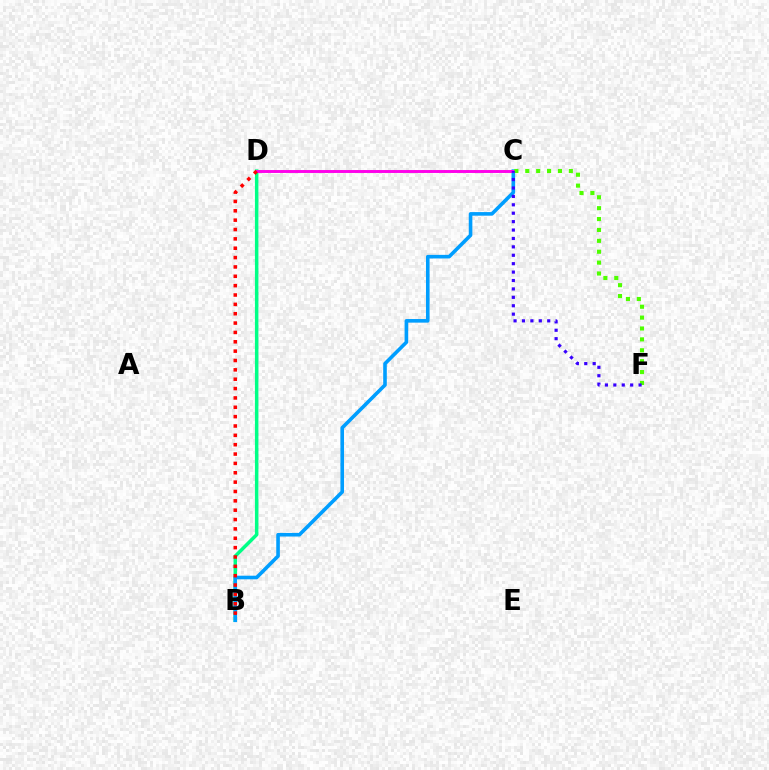{('C', 'D'): [{'color': '#ffd500', 'line_style': 'dotted', 'thickness': 2.01}, {'color': '#ff00ed', 'line_style': 'solid', 'thickness': 2.1}], ('B', 'D'): [{'color': '#00ff86', 'line_style': 'solid', 'thickness': 2.51}, {'color': '#ff0000', 'line_style': 'dotted', 'thickness': 2.54}], ('B', 'C'): [{'color': '#009eff', 'line_style': 'solid', 'thickness': 2.59}], ('C', 'F'): [{'color': '#4fff00', 'line_style': 'dotted', 'thickness': 2.96}, {'color': '#3700ff', 'line_style': 'dotted', 'thickness': 2.29}]}